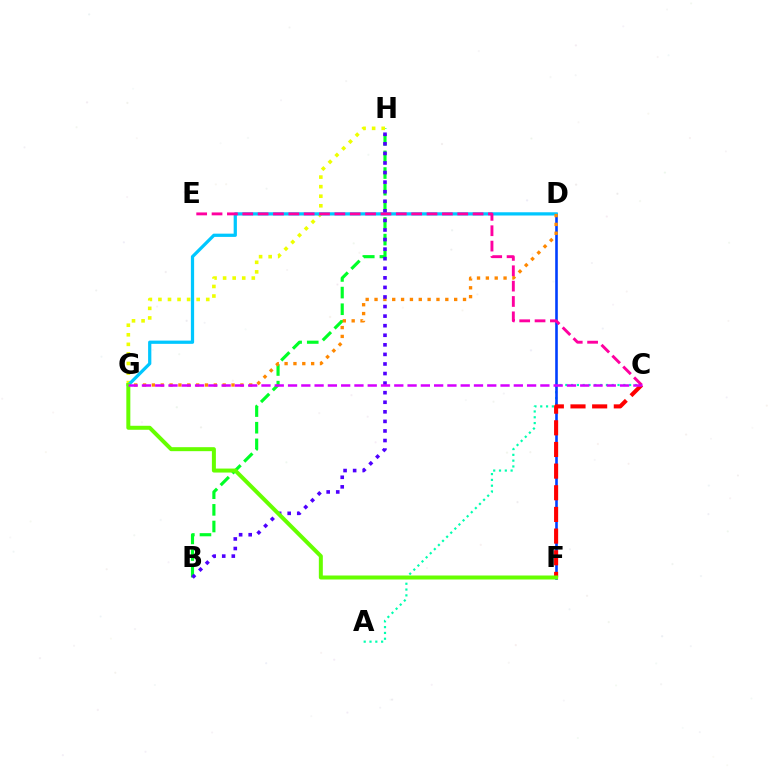{('B', 'H'): [{'color': '#00ff27', 'line_style': 'dashed', 'thickness': 2.26}, {'color': '#4f00ff', 'line_style': 'dotted', 'thickness': 2.6}], ('A', 'C'): [{'color': '#00ffaf', 'line_style': 'dotted', 'thickness': 1.58}], ('D', 'F'): [{'color': '#003fff', 'line_style': 'solid', 'thickness': 1.88}], ('G', 'H'): [{'color': '#eeff00', 'line_style': 'dotted', 'thickness': 2.6}], ('D', 'G'): [{'color': '#00c7ff', 'line_style': 'solid', 'thickness': 2.34}, {'color': '#ff8800', 'line_style': 'dotted', 'thickness': 2.4}], ('C', 'E'): [{'color': '#ff00a0', 'line_style': 'dashed', 'thickness': 2.09}], ('C', 'F'): [{'color': '#ff0000', 'line_style': 'dashed', 'thickness': 2.94}], ('F', 'G'): [{'color': '#66ff00', 'line_style': 'solid', 'thickness': 2.87}], ('C', 'G'): [{'color': '#d600ff', 'line_style': 'dashed', 'thickness': 1.8}]}